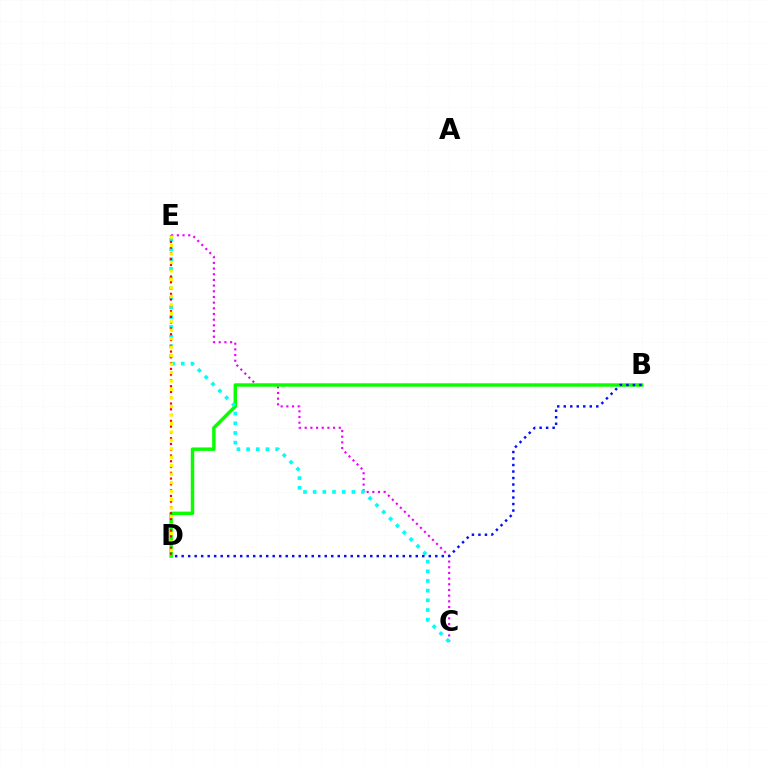{('C', 'E'): [{'color': '#ee00ff', 'line_style': 'dotted', 'thickness': 1.54}, {'color': '#00fff6', 'line_style': 'dotted', 'thickness': 2.63}], ('B', 'D'): [{'color': '#08ff00', 'line_style': 'solid', 'thickness': 2.48}, {'color': '#0010ff', 'line_style': 'dotted', 'thickness': 1.77}], ('D', 'E'): [{'color': '#ff0000', 'line_style': 'dotted', 'thickness': 1.57}, {'color': '#fcf500', 'line_style': 'dotted', 'thickness': 2.3}]}